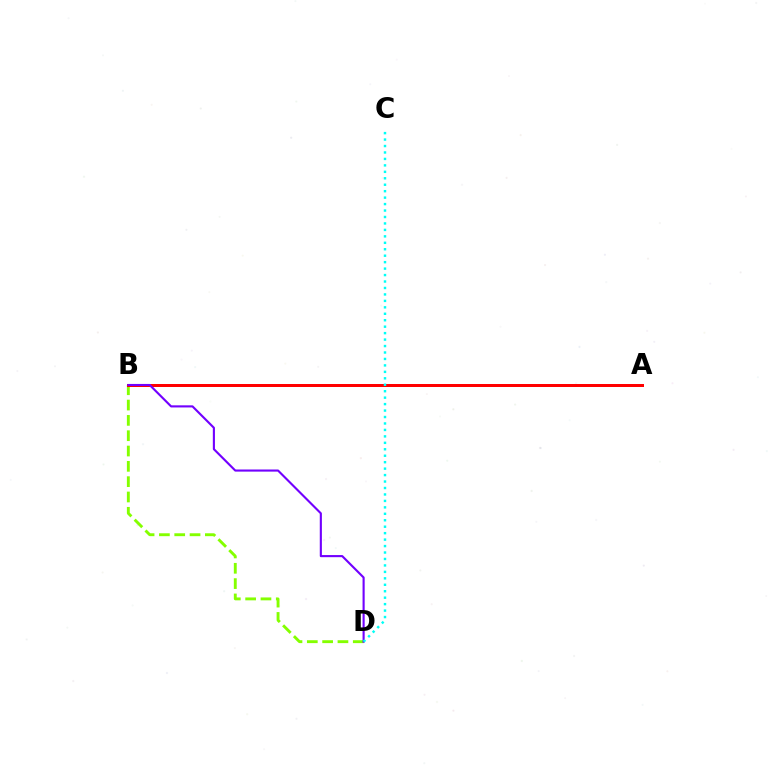{('B', 'D'): [{'color': '#84ff00', 'line_style': 'dashed', 'thickness': 2.08}, {'color': '#7200ff', 'line_style': 'solid', 'thickness': 1.53}], ('A', 'B'): [{'color': '#ff0000', 'line_style': 'solid', 'thickness': 2.16}], ('C', 'D'): [{'color': '#00fff6', 'line_style': 'dotted', 'thickness': 1.75}]}